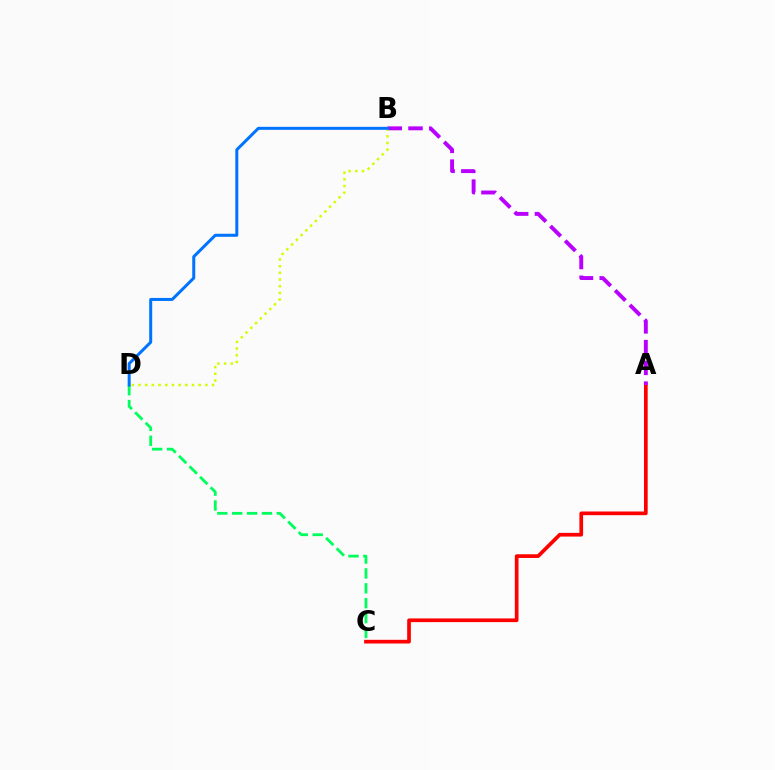{('C', 'D'): [{'color': '#00ff5c', 'line_style': 'dashed', 'thickness': 2.02}], ('A', 'C'): [{'color': '#ff0000', 'line_style': 'solid', 'thickness': 2.66}], ('A', 'B'): [{'color': '#b900ff', 'line_style': 'dashed', 'thickness': 2.82}], ('B', 'D'): [{'color': '#d1ff00', 'line_style': 'dotted', 'thickness': 1.82}, {'color': '#0074ff', 'line_style': 'solid', 'thickness': 2.17}]}